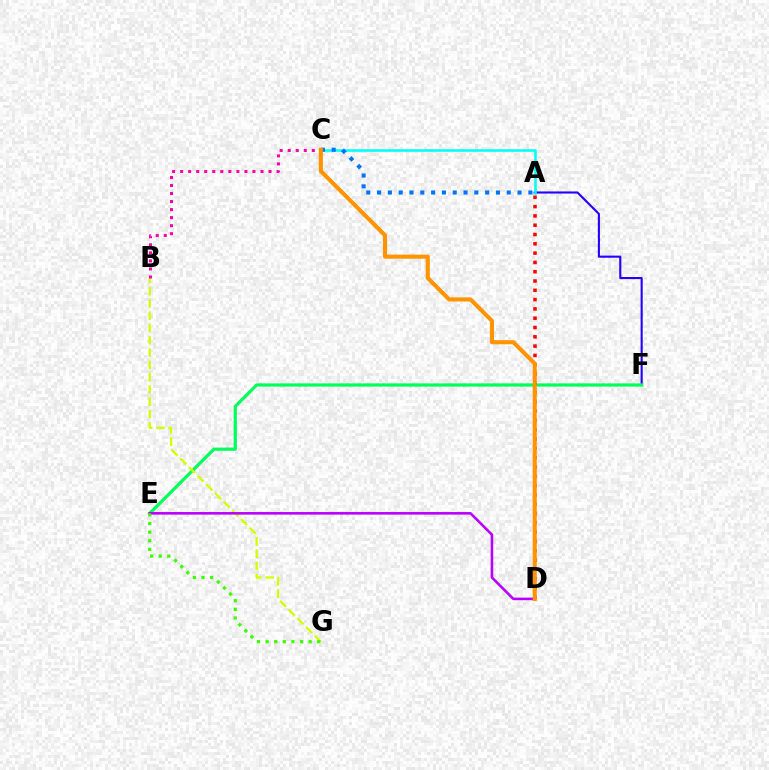{('A', 'F'): [{'color': '#2500ff', 'line_style': 'solid', 'thickness': 1.52}], ('E', 'F'): [{'color': '#00ff5c', 'line_style': 'solid', 'thickness': 2.31}], ('B', 'G'): [{'color': '#d1ff00', 'line_style': 'dashed', 'thickness': 1.67}], ('A', 'C'): [{'color': '#00fff6', 'line_style': 'solid', 'thickness': 1.84}, {'color': '#0074ff', 'line_style': 'dotted', 'thickness': 2.94}], ('D', 'E'): [{'color': '#b900ff', 'line_style': 'solid', 'thickness': 1.86}], ('A', 'D'): [{'color': '#ff0000', 'line_style': 'dotted', 'thickness': 2.53}], ('B', 'C'): [{'color': '#ff00ac', 'line_style': 'dotted', 'thickness': 2.18}], ('E', 'G'): [{'color': '#3dff00', 'line_style': 'dotted', 'thickness': 2.34}], ('C', 'D'): [{'color': '#ff9400', 'line_style': 'solid', 'thickness': 2.95}]}